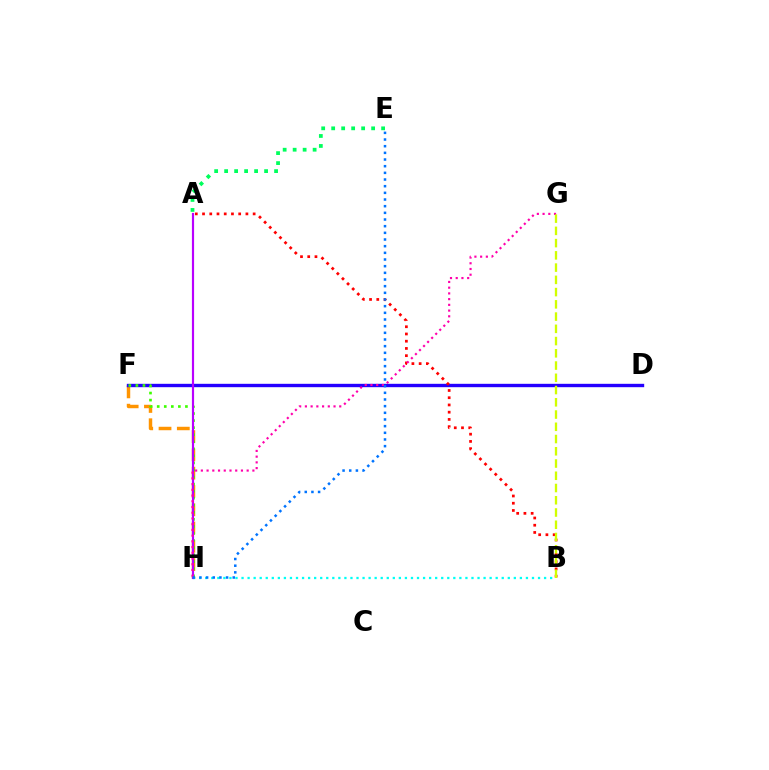{('F', 'H'): [{'color': '#ff9400', 'line_style': 'dashed', 'thickness': 2.48}, {'color': '#3dff00', 'line_style': 'dotted', 'thickness': 1.92}], ('A', 'E'): [{'color': '#00ff5c', 'line_style': 'dotted', 'thickness': 2.71}], ('D', 'F'): [{'color': '#2500ff', 'line_style': 'solid', 'thickness': 2.43}], ('B', 'H'): [{'color': '#00fff6', 'line_style': 'dotted', 'thickness': 1.64}], ('A', 'B'): [{'color': '#ff0000', 'line_style': 'dotted', 'thickness': 1.96}], ('A', 'H'): [{'color': '#b900ff', 'line_style': 'solid', 'thickness': 1.56}], ('G', 'H'): [{'color': '#ff00ac', 'line_style': 'dotted', 'thickness': 1.56}], ('E', 'H'): [{'color': '#0074ff', 'line_style': 'dotted', 'thickness': 1.81}], ('B', 'G'): [{'color': '#d1ff00', 'line_style': 'dashed', 'thickness': 1.66}]}